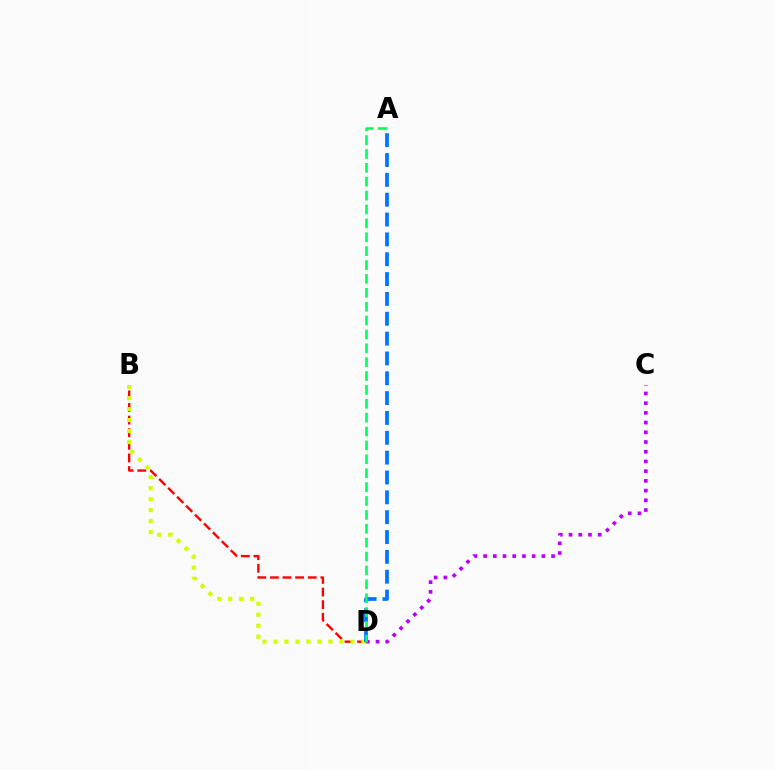{('B', 'D'): [{'color': '#ff0000', 'line_style': 'dashed', 'thickness': 1.71}, {'color': '#d1ff00', 'line_style': 'dotted', 'thickness': 2.99}], ('C', 'D'): [{'color': '#b900ff', 'line_style': 'dotted', 'thickness': 2.64}], ('A', 'D'): [{'color': '#0074ff', 'line_style': 'dashed', 'thickness': 2.7}, {'color': '#00ff5c', 'line_style': 'dashed', 'thickness': 1.89}]}